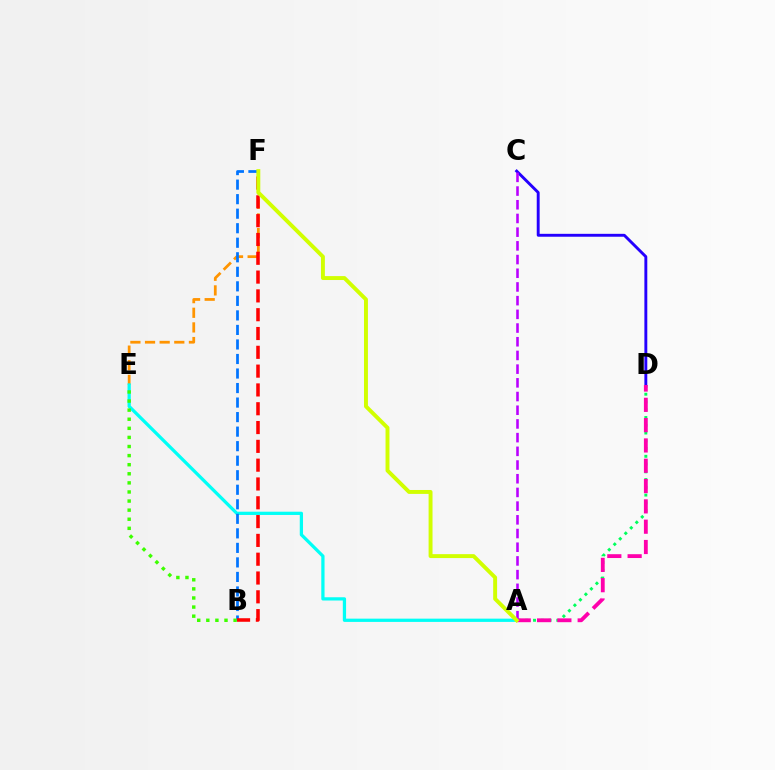{('C', 'D'): [{'color': '#2500ff', 'line_style': 'solid', 'thickness': 2.09}], ('A', 'D'): [{'color': '#00ff5c', 'line_style': 'dotted', 'thickness': 2.11}, {'color': '#ff00ac', 'line_style': 'dashed', 'thickness': 2.76}], ('E', 'F'): [{'color': '#ff9400', 'line_style': 'dashed', 'thickness': 1.99}], ('A', 'E'): [{'color': '#00fff6', 'line_style': 'solid', 'thickness': 2.34}], ('B', 'F'): [{'color': '#0074ff', 'line_style': 'dashed', 'thickness': 1.97}, {'color': '#ff0000', 'line_style': 'dashed', 'thickness': 2.56}], ('A', 'C'): [{'color': '#b900ff', 'line_style': 'dashed', 'thickness': 1.86}], ('B', 'E'): [{'color': '#3dff00', 'line_style': 'dotted', 'thickness': 2.47}], ('A', 'F'): [{'color': '#d1ff00', 'line_style': 'solid', 'thickness': 2.82}]}